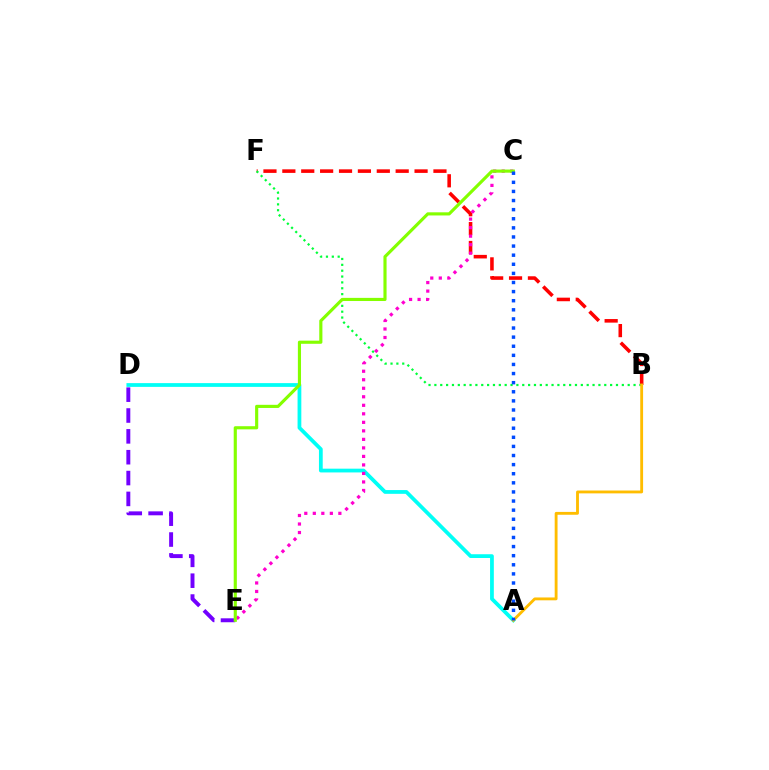{('B', 'F'): [{'color': '#ff0000', 'line_style': 'dashed', 'thickness': 2.57}, {'color': '#00ff39', 'line_style': 'dotted', 'thickness': 1.59}], ('D', 'E'): [{'color': '#7200ff', 'line_style': 'dashed', 'thickness': 2.83}], ('A', 'D'): [{'color': '#00fff6', 'line_style': 'solid', 'thickness': 2.71}], ('A', 'B'): [{'color': '#ffbd00', 'line_style': 'solid', 'thickness': 2.05}], ('C', 'E'): [{'color': '#ff00cf', 'line_style': 'dotted', 'thickness': 2.31}, {'color': '#84ff00', 'line_style': 'solid', 'thickness': 2.26}], ('A', 'C'): [{'color': '#004bff', 'line_style': 'dotted', 'thickness': 2.47}]}